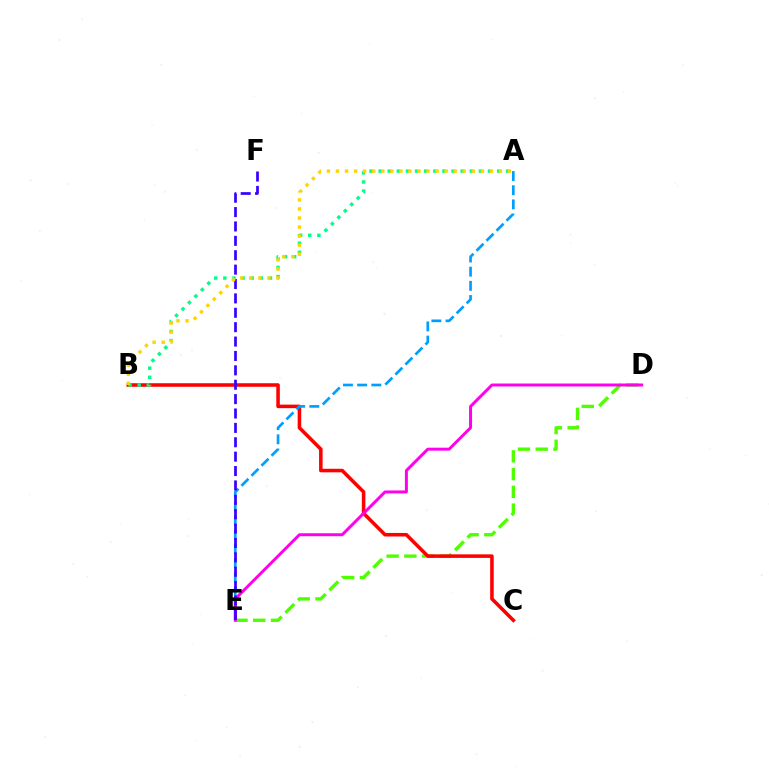{('D', 'E'): [{'color': '#4fff00', 'line_style': 'dashed', 'thickness': 2.41}, {'color': '#ff00ed', 'line_style': 'solid', 'thickness': 2.14}], ('B', 'C'): [{'color': '#ff0000', 'line_style': 'solid', 'thickness': 2.55}], ('A', 'E'): [{'color': '#009eff', 'line_style': 'dashed', 'thickness': 1.92}], ('A', 'B'): [{'color': '#00ff86', 'line_style': 'dotted', 'thickness': 2.48}, {'color': '#ffd500', 'line_style': 'dotted', 'thickness': 2.46}], ('E', 'F'): [{'color': '#3700ff', 'line_style': 'dashed', 'thickness': 1.95}]}